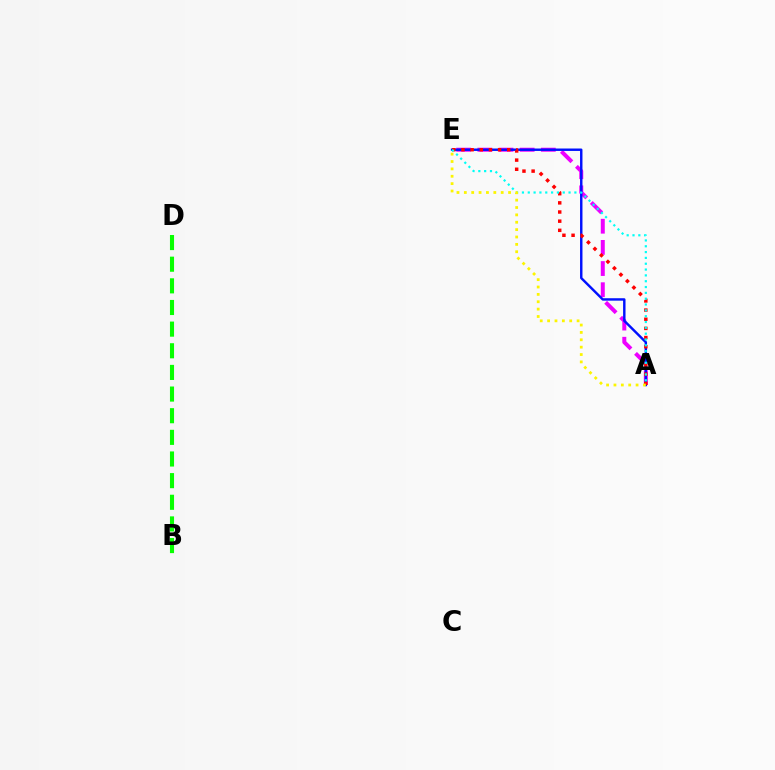{('A', 'E'): [{'color': '#ee00ff', 'line_style': 'dashed', 'thickness': 2.88}, {'color': '#0010ff', 'line_style': 'solid', 'thickness': 1.75}, {'color': '#ff0000', 'line_style': 'dotted', 'thickness': 2.49}, {'color': '#00fff6', 'line_style': 'dotted', 'thickness': 1.58}, {'color': '#fcf500', 'line_style': 'dotted', 'thickness': 2.0}], ('B', 'D'): [{'color': '#08ff00', 'line_style': 'dashed', 'thickness': 2.94}]}